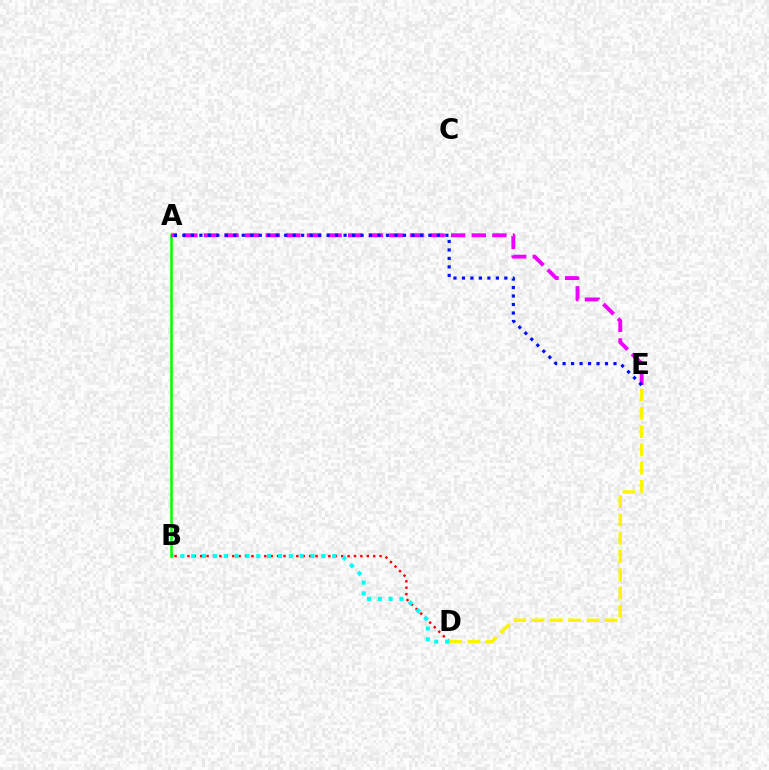{('B', 'D'): [{'color': '#ff0000', 'line_style': 'dotted', 'thickness': 1.74}, {'color': '#00fff6', 'line_style': 'dotted', 'thickness': 2.95}], ('D', 'E'): [{'color': '#fcf500', 'line_style': 'dashed', 'thickness': 2.48}], ('A', 'B'): [{'color': '#08ff00', 'line_style': 'solid', 'thickness': 1.84}], ('A', 'E'): [{'color': '#ee00ff', 'line_style': 'dashed', 'thickness': 2.8}, {'color': '#0010ff', 'line_style': 'dotted', 'thickness': 2.3}]}